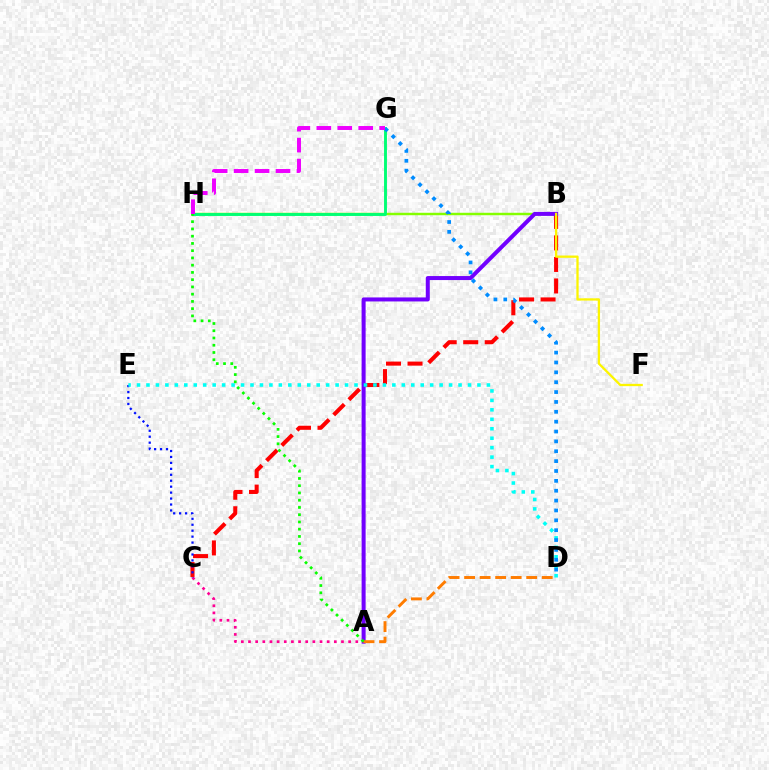{('B', 'C'): [{'color': '#ff0000', 'line_style': 'dashed', 'thickness': 2.92}], ('B', 'H'): [{'color': '#84ff00', 'line_style': 'solid', 'thickness': 1.76}], ('G', 'H'): [{'color': '#00ff74', 'line_style': 'solid', 'thickness': 2.09}, {'color': '#ee00ff', 'line_style': 'dashed', 'thickness': 2.85}], ('A', 'B'): [{'color': '#7200ff', 'line_style': 'solid', 'thickness': 2.89}], ('A', 'C'): [{'color': '#ff0094', 'line_style': 'dotted', 'thickness': 1.94}], ('A', 'D'): [{'color': '#ff7c00', 'line_style': 'dashed', 'thickness': 2.11}], ('C', 'E'): [{'color': '#0010ff', 'line_style': 'dotted', 'thickness': 1.62}], ('A', 'H'): [{'color': '#08ff00', 'line_style': 'dotted', 'thickness': 1.97}], ('D', 'E'): [{'color': '#00fff6', 'line_style': 'dotted', 'thickness': 2.57}], ('B', 'F'): [{'color': '#fcf500', 'line_style': 'solid', 'thickness': 1.65}], ('D', 'G'): [{'color': '#008cff', 'line_style': 'dotted', 'thickness': 2.68}]}